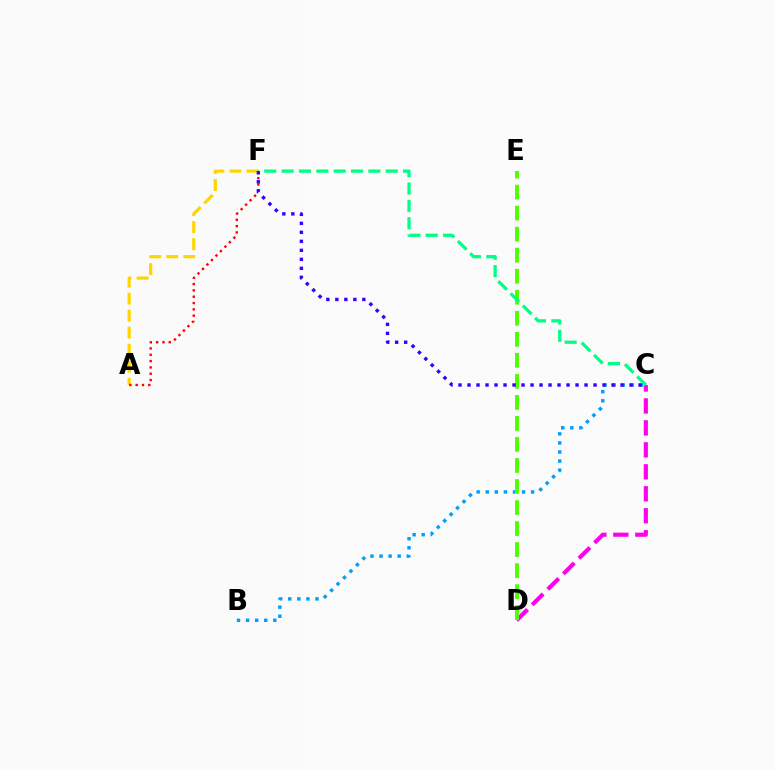{('B', 'C'): [{'color': '#009eff', 'line_style': 'dotted', 'thickness': 2.47}], ('C', 'D'): [{'color': '#ff00ed', 'line_style': 'dashed', 'thickness': 2.98}], ('D', 'E'): [{'color': '#4fff00', 'line_style': 'dashed', 'thickness': 2.86}], ('A', 'F'): [{'color': '#ffd500', 'line_style': 'dashed', 'thickness': 2.31}, {'color': '#ff0000', 'line_style': 'dotted', 'thickness': 1.72}], ('C', 'F'): [{'color': '#00ff86', 'line_style': 'dashed', 'thickness': 2.36}, {'color': '#3700ff', 'line_style': 'dotted', 'thickness': 2.45}]}